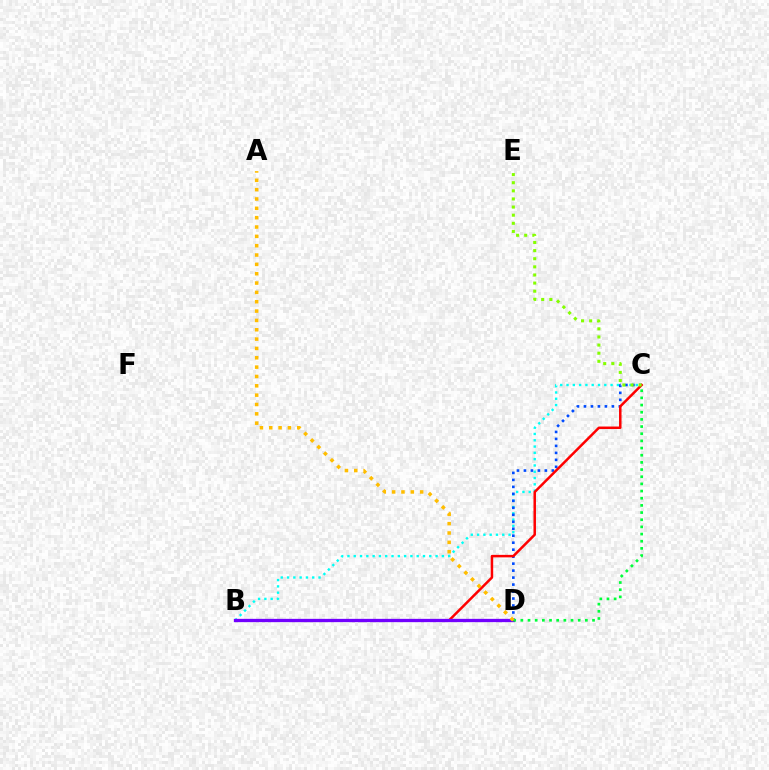{('B', 'C'): [{'color': '#00fff6', 'line_style': 'dotted', 'thickness': 1.71}, {'color': '#ff0000', 'line_style': 'solid', 'thickness': 1.8}], ('B', 'D'): [{'color': '#ff00cf', 'line_style': 'solid', 'thickness': 2.0}, {'color': '#7200ff', 'line_style': 'solid', 'thickness': 2.38}], ('C', 'D'): [{'color': '#004bff', 'line_style': 'dotted', 'thickness': 1.9}, {'color': '#00ff39', 'line_style': 'dotted', 'thickness': 1.95}], ('C', 'E'): [{'color': '#84ff00', 'line_style': 'dotted', 'thickness': 2.21}], ('A', 'D'): [{'color': '#ffbd00', 'line_style': 'dotted', 'thickness': 2.54}]}